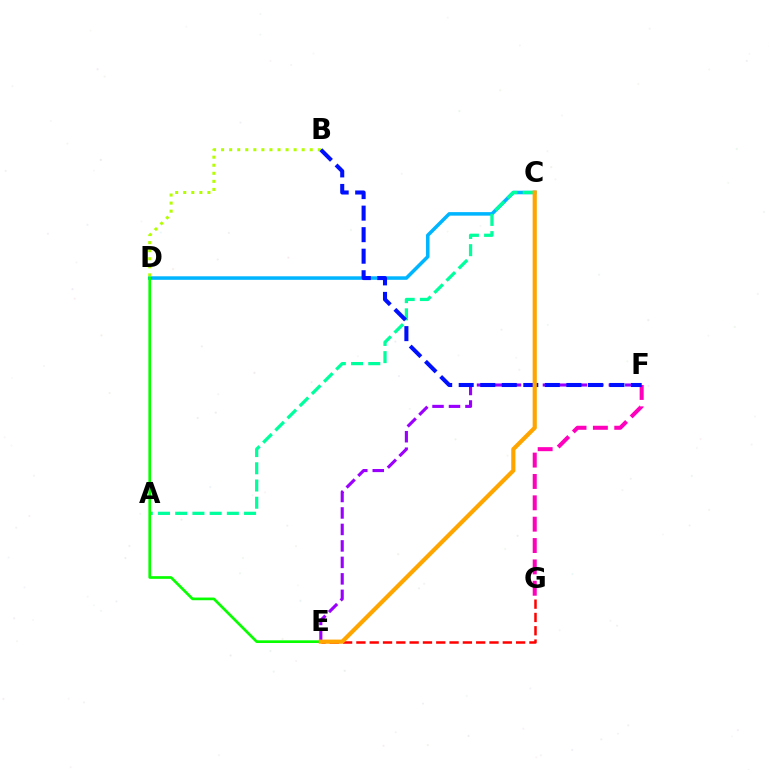{('C', 'D'): [{'color': '#00b5ff', 'line_style': 'solid', 'thickness': 2.54}], ('F', 'G'): [{'color': '#ff00bd', 'line_style': 'dashed', 'thickness': 2.9}], ('B', 'D'): [{'color': '#b3ff00', 'line_style': 'dotted', 'thickness': 2.19}], ('E', 'G'): [{'color': '#ff0000', 'line_style': 'dashed', 'thickness': 1.81}], ('A', 'C'): [{'color': '#00ff9d', 'line_style': 'dashed', 'thickness': 2.34}], ('E', 'F'): [{'color': '#9b00ff', 'line_style': 'dashed', 'thickness': 2.24}], ('B', 'F'): [{'color': '#0010ff', 'line_style': 'dashed', 'thickness': 2.93}], ('D', 'E'): [{'color': '#08ff00', 'line_style': 'solid', 'thickness': 1.93}], ('C', 'E'): [{'color': '#ffa500', 'line_style': 'solid', 'thickness': 3.0}]}